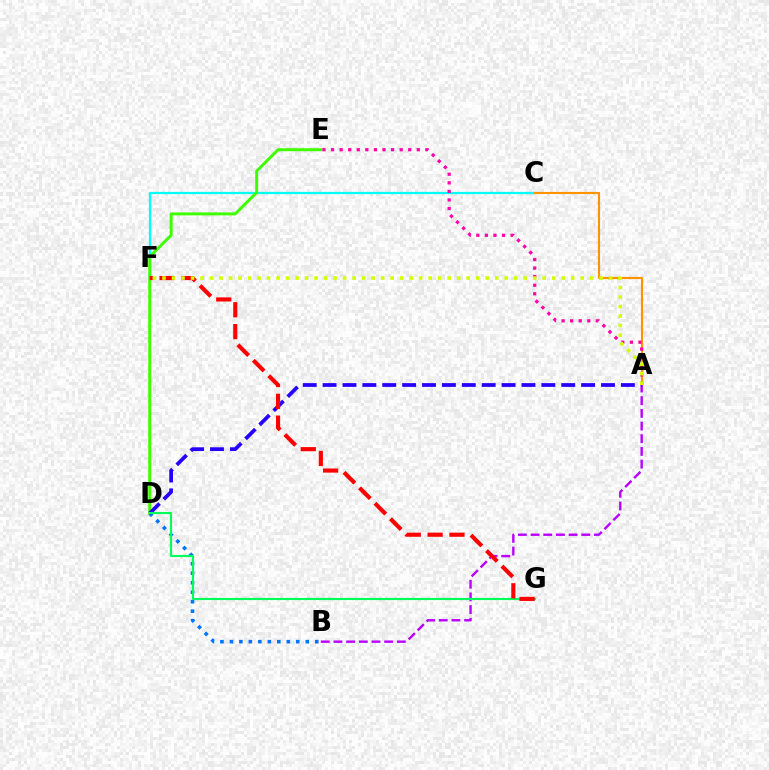{('C', 'F'): [{'color': '#00fff6', 'line_style': 'solid', 'thickness': 1.61}], ('A', 'C'): [{'color': '#ff9400', 'line_style': 'solid', 'thickness': 1.54}], ('A', 'B'): [{'color': '#b900ff', 'line_style': 'dashed', 'thickness': 1.72}], ('D', 'E'): [{'color': '#3dff00', 'line_style': 'solid', 'thickness': 2.12}], ('B', 'D'): [{'color': '#0074ff', 'line_style': 'dotted', 'thickness': 2.58}], ('A', 'E'): [{'color': '#ff00ac', 'line_style': 'dotted', 'thickness': 2.33}], ('A', 'D'): [{'color': '#2500ff', 'line_style': 'dashed', 'thickness': 2.7}], ('D', 'G'): [{'color': '#00ff5c', 'line_style': 'solid', 'thickness': 1.55}], ('F', 'G'): [{'color': '#ff0000', 'line_style': 'dashed', 'thickness': 2.97}], ('A', 'F'): [{'color': '#d1ff00', 'line_style': 'dotted', 'thickness': 2.58}]}